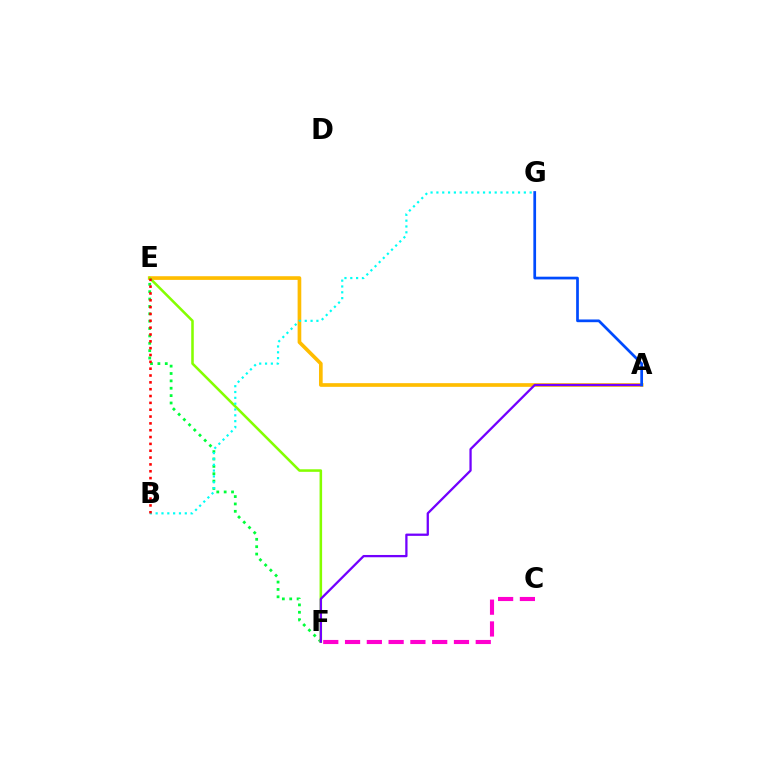{('E', 'F'): [{'color': '#00ff39', 'line_style': 'dotted', 'thickness': 2.0}, {'color': '#84ff00', 'line_style': 'solid', 'thickness': 1.84}], ('A', 'E'): [{'color': '#ffbd00', 'line_style': 'solid', 'thickness': 2.64}], ('B', 'G'): [{'color': '#00fff6', 'line_style': 'dotted', 'thickness': 1.58}], ('B', 'E'): [{'color': '#ff0000', 'line_style': 'dotted', 'thickness': 1.86}], ('A', 'F'): [{'color': '#7200ff', 'line_style': 'solid', 'thickness': 1.64}], ('A', 'G'): [{'color': '#004bff', 'line_style': 'solid', 'thickness': 1.96}], ('C', 'F'): [{'color': '#ff00cf', 'line_style': 'dashed', 'thickness': 2.96}]}